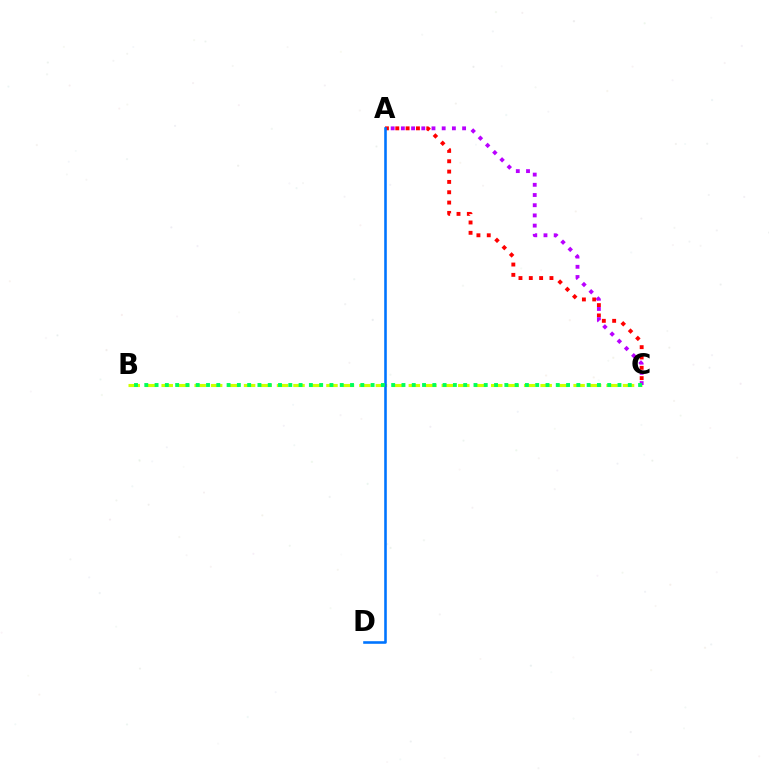{('B', 'C'): [{'color': '#d1ff00', 'line_style': 'dashed', 'thickness': 2.24}, {'color': '#00ff5c', 'line_style': 'dotted', 'thickness': 2.79}], ('A', 'C'): [{'color': '#ff0000', 'line_style': 'dotted', 'thickness': 2.81}, {'color': '#b900ff', 'line_style': 'dotted', 'thickness': 2.77}], ('A', 'D'): [{'color': '#0074ff', 'line_style': 'solid', 'thickness': 1.87}]}